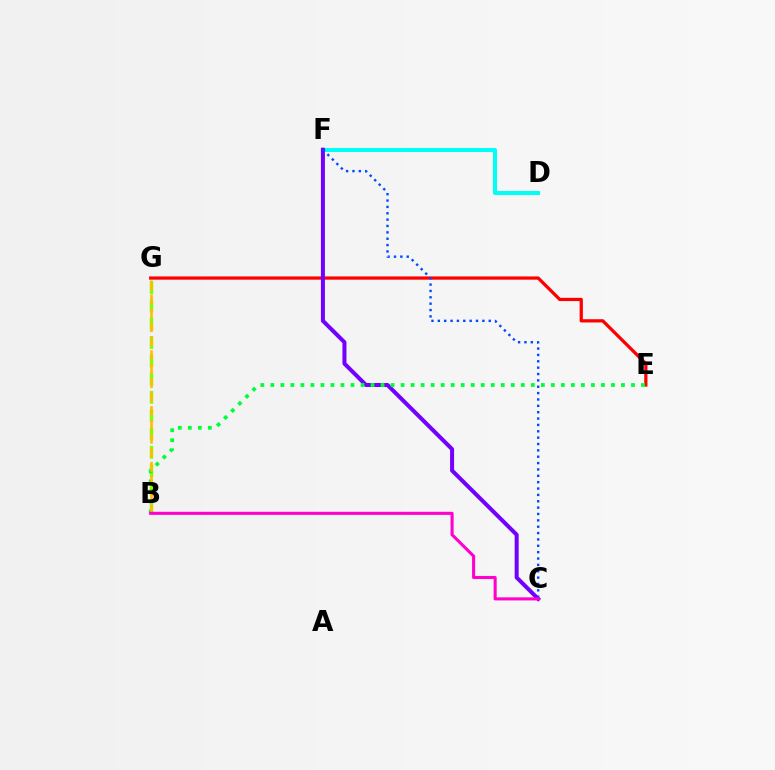{('B', 'G'): [{'color': '#84ff00', 'line_style': 'dashed', 'thickness': 2.49}, {'color': '#ffbd00', 'line_style': 'dashed', 'thickness': 1.9}], ('E', 'G'): [{'color': '#ff0000', 'line_style': 'solid', 'thickness': 2.34}], ('D', 'F'): [{'color': '#00fff6', 'line_style': 'solid', 'thickness': 2.9}], ('C', 'F'): [{'color': '#7200ff', 'line_style': 'solid', 'thickness': 2.89}, {'color': '#004bff', 'line_style': 'dotted', 'thickness': 1.73}], ('B', 'E'): [{'color': '#00ff39', 'line_style': 'dotted', 'thickness': 2.72}], ('B', 'C'): [{'color': '#ff00cf', 'line_style': 'solid', 'thickness': 2.22}]}